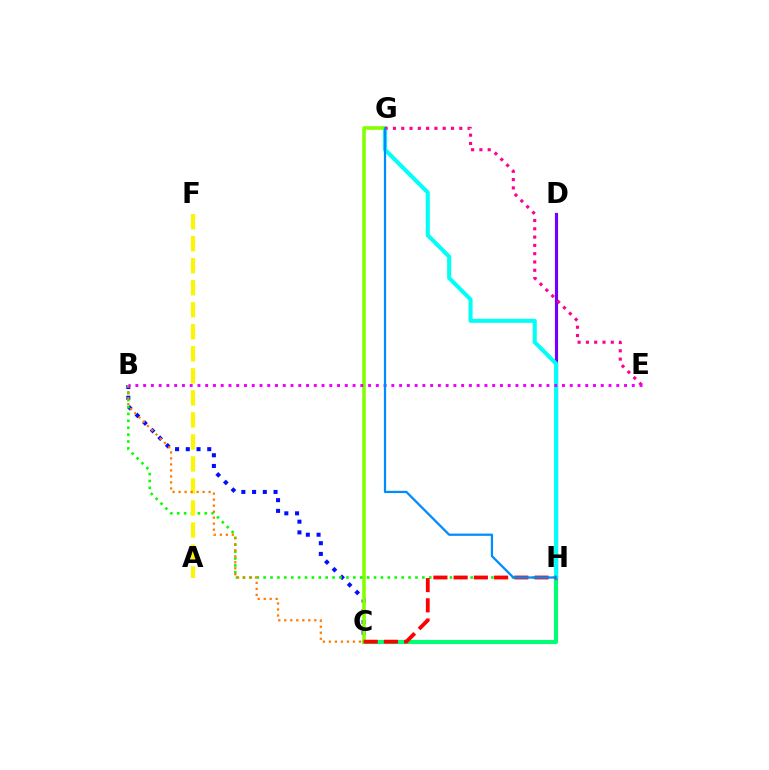{('C', 'H'): [{'color': '#00ff74', 'line_style': 'solid', 'thickness': 2.96}, {'color': '#ff0000', 'line_style': 'dashed', 'thickness': 2.75}], ('B', 'C'): [{'color': '#0010ff', 'line_style': 'dotted', 'thickness': 2.91}, {'color': '#ff7c00', 'line_style': 'dotted', 'thickness': 1.63}], ('D', 'H'): [{'color': '#7200ff', 'line_style': 'solid', 'thickness': 2.27}], ('G', 'H'): [{'color': '#00fff6', 'line_style': 'solid', 'thickness': 2.92}, {'color': '#008cff', 'line_style': 'solid', 'thickness': 1.62}], ('C', 'G'): [{'color': '#84ff00', 'line_style': 'solid', 'thickness': 2.57}], ('B', 'H'): [{'color': '#08ff00', 'line_style': 'dotted', 'thickness': 1.88}], ('A', 'F'): [{'color': '#fcf500', 'line_style': 'dashed', 'thickness': 2.99}], ('E', 'G'): [{'color': '#ff0094', 'line_style': 'dotted', 'thickness': 2.25}], ('B', 'E'): [{'color': '#ee00ff', 'line_style': 'dotted', 'thickness': 2.11}]}